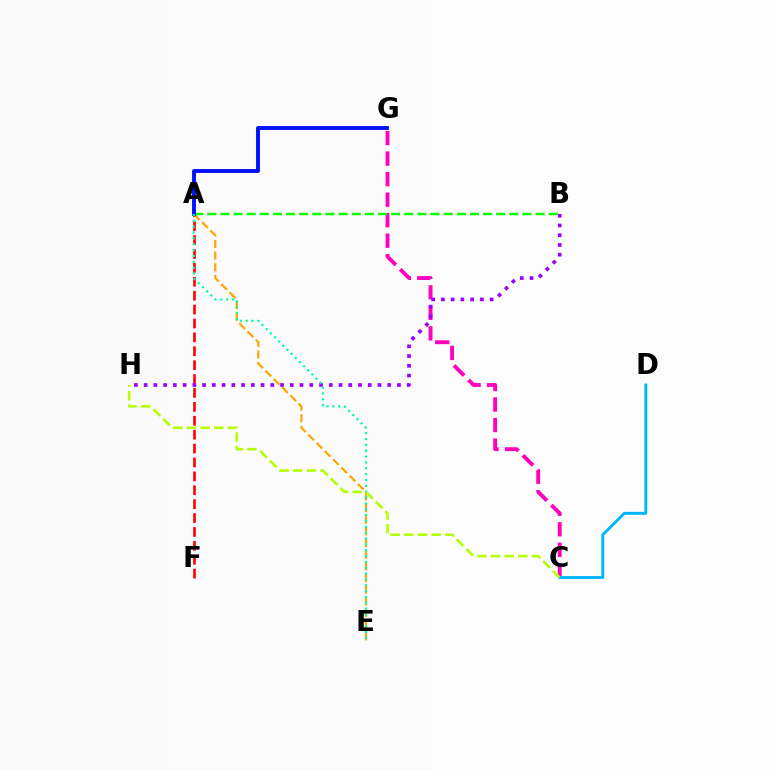{('C', 'G'): [{'color': '#ff00bd', 'line_style': 'dashed', 'thickness': 2.79}], ('A', 'F'): [{'color': '#ff0000', 'line_style': 'dashed', 'thickness': 1.89}], ('A', 'E'): [{'color': '#ffa500', 'line_style': 'dashed', 'thickness': 1.58}, {'color': '#00ff9d', 'line_style': 'dotted', 'thickness': 1.59}], ('B', 'H'): [{'color': '#9b00ff', 'line_style': 'dotted', 'thickness': 2.65}], ('A', 'B'): [{'color': '#08ff00', 'line_style': 'dashed', 'thickness': 1.78}], ('C', 'D'): [{'color': '#00b5ff', 'line_style': 'solid', 'thickness': 2.07}], ('A', 'G'): [{'color': '#0010ff', 'line_style': 'solid', 'thickness': 2.8}], ('C', 'H'): [{'color': '#b3ff00', 'line_style': 'dashed', 'thickness': 1.85}]}